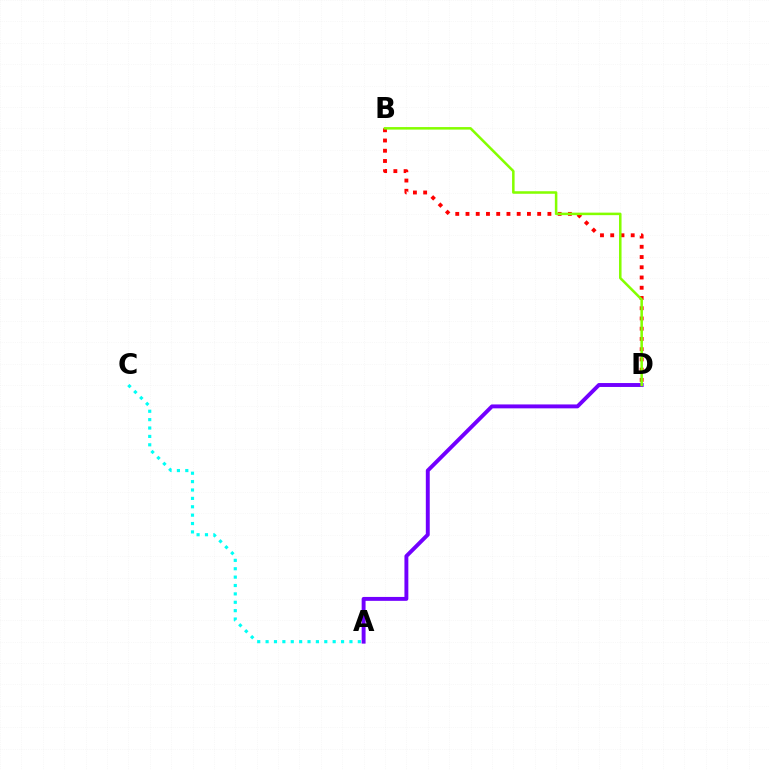{('A', 'C'): [{'color': '#00fff6', 'line_style': 'dotted', 'thickness': 2.28}], ('B', 'D'): [{'color': '#ff0000', 'line_style': 'dotted', 'thickness': 2.78}, {'color': '#84ff00', 'line_style': 'solid', 'thickness': 1.82}], ('A', 'D'): [{'color': '#7200ff', 'line_style': 'solid', 'thickness': 2.82}]}